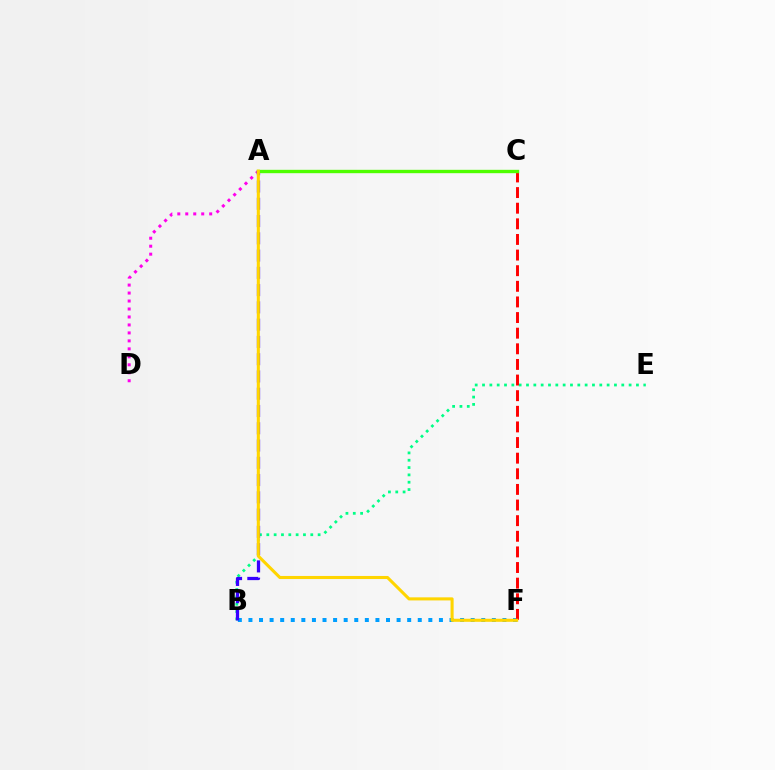{('B', 'E'): [{'color': '#00ff86', 'line_style': 'dotted', 'thickness': 1.99}], ('B', 'F'): [{'color': '#009eff', 'line_style': 'dotted', 'thickness': 2.88}], ('A', 'D'): [{'color': '#ff00ed', 'line_style': 'dotted', 'thickness': 2.17}], ('A', 'B'): [{'color': '#3700ff', 'line_style': 'dashed', 'thickness': 2.35}], ('C', 'F'): [{'color': '#ff0000', 'line_style': 'dashed', 'thickness': 2.12}], ('A', 'C'): [{'color': '#4fff00', 'line_style': 'solid', 'thickness': 2.43}], ('A', 'F'): [{'color': '#ffd500', 'line_style': 'solid', 'thickness': 2.21}]}